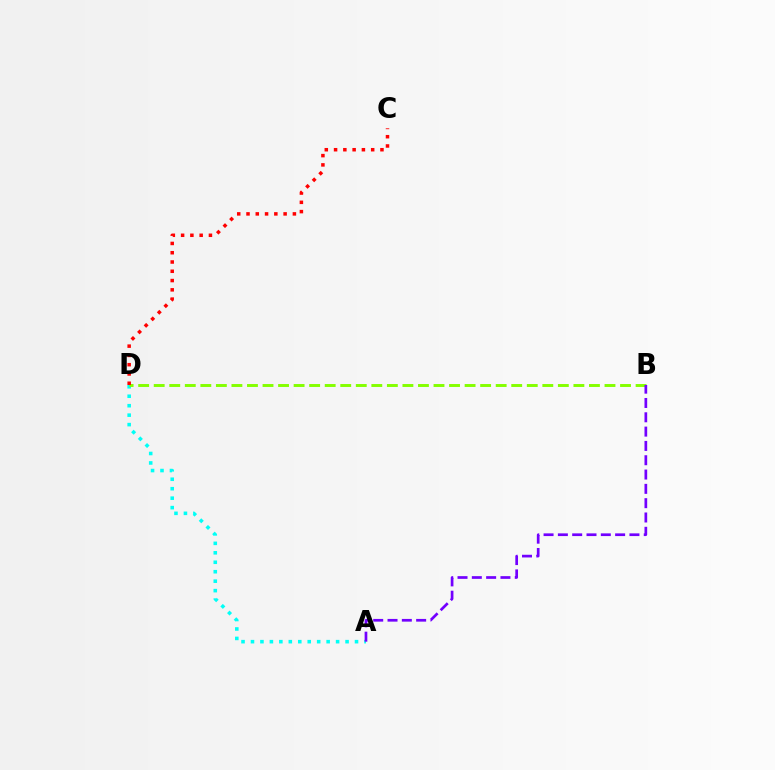{('A', 'D'): [{'color': '#00fff6', 'line_style': 'dotted', 'thickness': 2.57}], ('B', 'D'): [{'color': '#84ff00', 'line_style': 'dashed', 'thickness': 2.11}], ('A', 'B'): [{'color': '#7200ff', 'line_style': 'dashed', 'thickness': 1.94}], ('C', 'D'): [{'color': '#ff0000', 'line_style': 'dotted', 'thickness': 2.52}]}